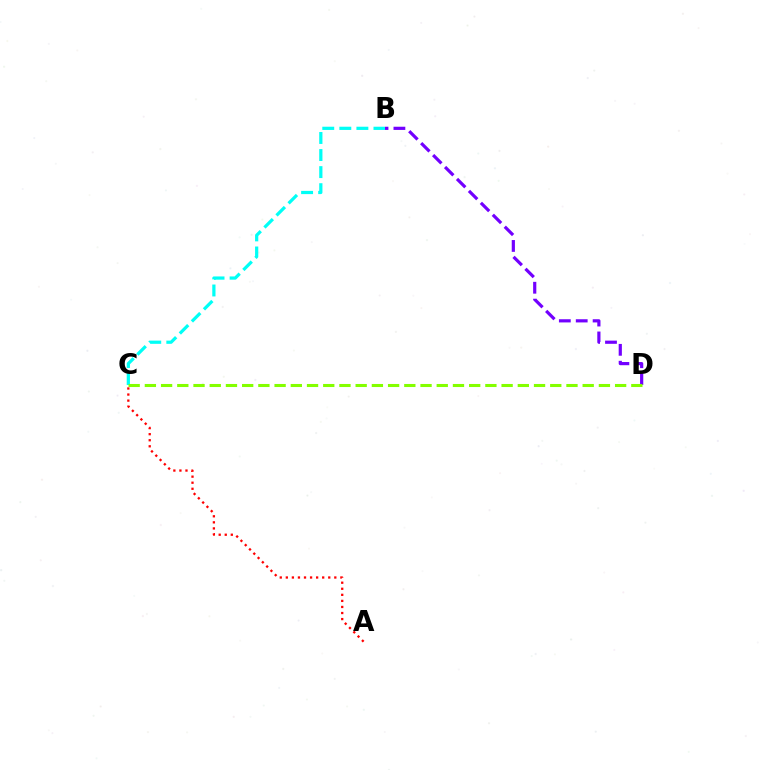{('B', 'D'): [{'color': '#7200ff', 'line_style': 'dashed', 'thickness': 2.29}], ('A', 'C'): [{'color': '#ff0000', 'line_style': 'dotted', 'thickness': 1.65}], ('B', 'C'): [{'color': '#00fff6', 'line_style': 'dashed', 'thickness': 2.32}], ('C', 'D'): [{'color': '#84ff00', 'line_style': 'dashed', 'thickness': 2.2}]}